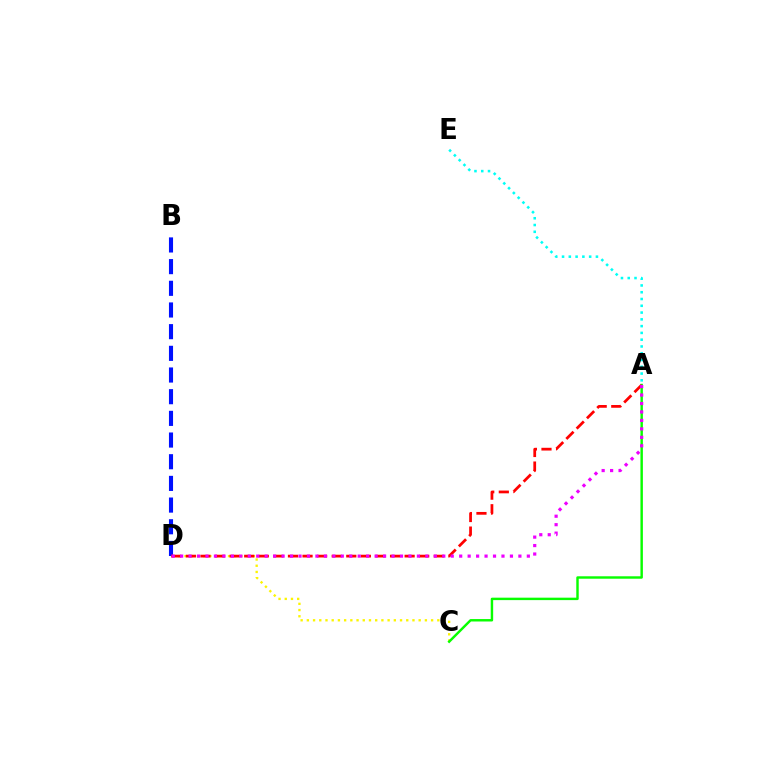{('B', 'D'): [{'color': '#0010ff', 'line_style': 'dashed', 'thickness': 2.94}], ('C', 'D'): [{'color': '#fcf500', 'line_style': 'dotted', 'thickness': 1.69}], ('A', 'C'): [{'color': '#08ff00', 'line_style': 'solid', 'thickness': 1.76}], ('A', 'E'): [{'color': '#00fff6', 'line_style': 'dotted', 'thickness': 1.84}], ('A', 'D'): [{'color': '#ff0000', 'line_style': 'dashed', 'thickness': 1.98}, {'color': '#ee00ff', 'line_style': 'dotted', 'thickness': 2.3}]}